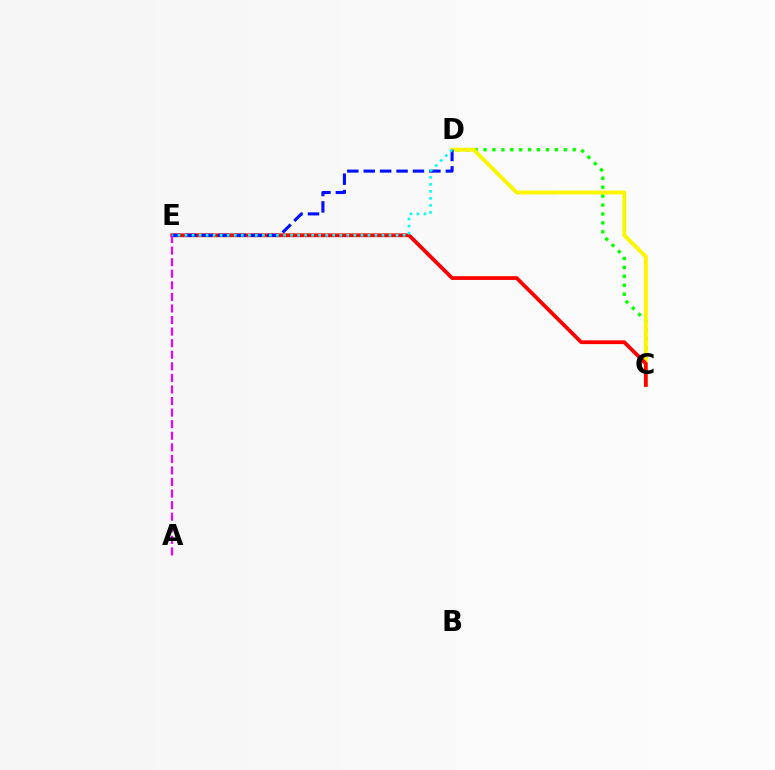{('C', 'D'): [{'color': '#08ff00', 'line_style': 'dotted', 'thickness': 2.42}, {'color': '#fcf500', 'line_style': 'solid', 'thickness': 2.81}], ('C', 'E'): [{'color': '#ff0000', 'line_style': 'solid', 'thickness': 2.71}], ('A', 'E'): [{'color': '#ee00ff', 'line_style': 'dashed', 'thickness': 1.57}], ('D', 'E'): [{'color': '#0010ff', 'line_style': 'dashed', 'thickness': 2.23}, {'color': '#00fff6', 'line_style': 'dotted', 'thickness': 1.91}]}